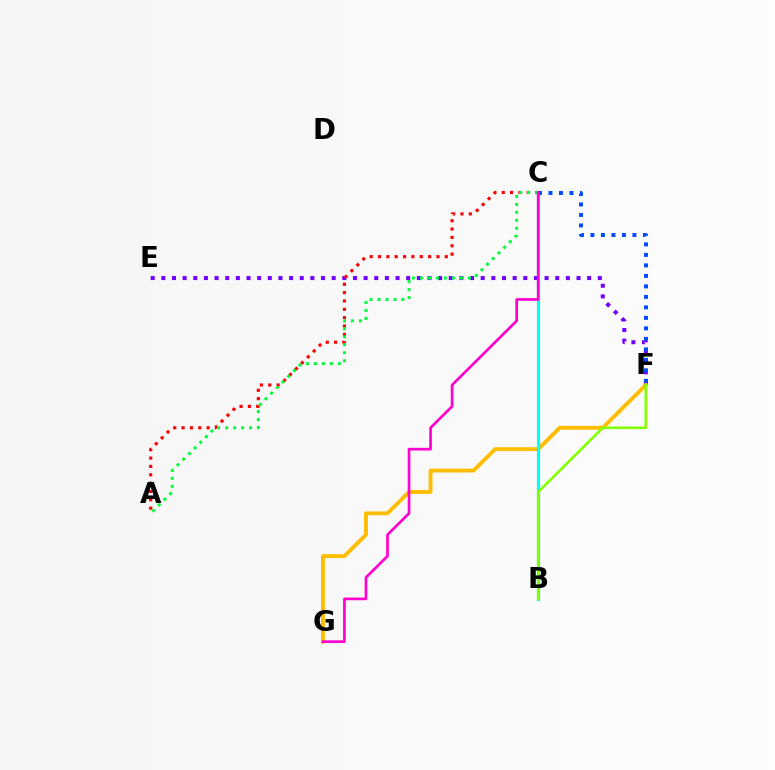{('E', 'F'): [{'color': '#7200ff', 'line_style': 'dotted', 'thickness': 2.89}], ('A', 'C'): [{'color': '#ff0000', 'line_style': 'dotted', 'thickness': 2.27}, {'color': '#00ff39', 'line_style': 'dotted', 'thickness': 2.17}], ('F', 'G'): [{'color': '#ffbd00', 'line_style': 'solid', 'thickness': 2.79}], ('B', 'C'): [{'color': '#00fff6', 'line_style': 'solid', 'thickness': 2.29}], ('B', 'F'): [{'color': '#84ff00', 'line_style': 'solid', 'thickness': 1.87}], ('C', 'F'): [{'color': '#004bff', 'line_style': 'dotted', 'thickness': 2.85}], ('C', 'G'): [{'color': '#ff00cf', 'line_style': 'solid', 'thickness': 1.94}]}